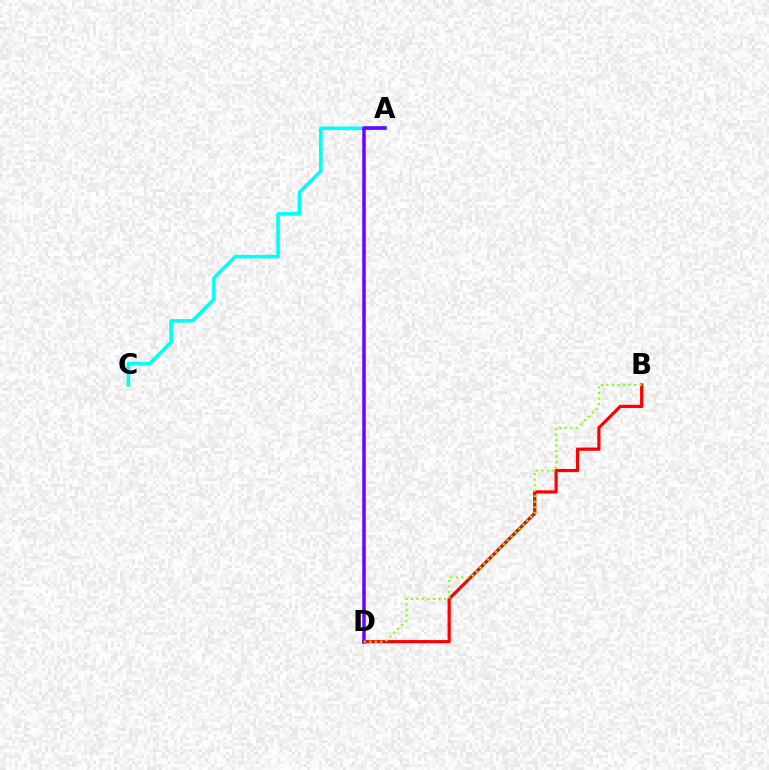{('A', 'C'): [{'color': '#00fff6', 'line_style': 'solid', 'thickness': 2.59}], ('B', 'D'): [{'color': '#ff0000', 'line_style': 'solid', 'thickness': 2.3}, {'color': '#84ff00', 'line_style': 'dotted', 'thickness': 1.5}], ('A', 'D'): [{'color': '#7200ff', 'line_style': 'solid', 'thickness': 2.53}]}